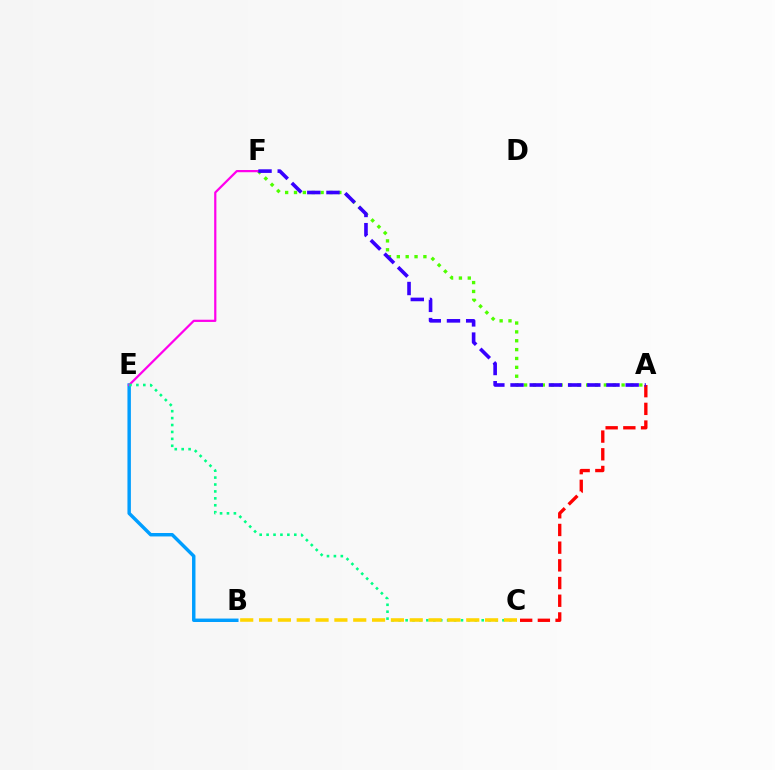{('A', 'F'): [{'color': '#4fff00', 'line_style': 'dotted', 'thickness': 2.41}, {'color': '#3700ff', 'line_style': 'dashed', 'thickness': 2.61}], ('A', 'C'): [{'color': '#ff0000', 'line_style': 'dashed', 'thickness': 2.4}], ('B', 'E'): [{'color': '#009eff', 'line_style': 'solid', 'thickness': 2.48}], ('E', 'F'): [{'color': '#ff00ed', 'line_style': 'solid', 'thickness': 1.6}], ('C', 'E'): [{'color': '#00ff86', 'line_style': 'dotted', 'thickness': 1.88}], ('B', 'C'): [{'color': '#ffd500', 'line_style': 'dashed', 'thickness': 2.56}]}